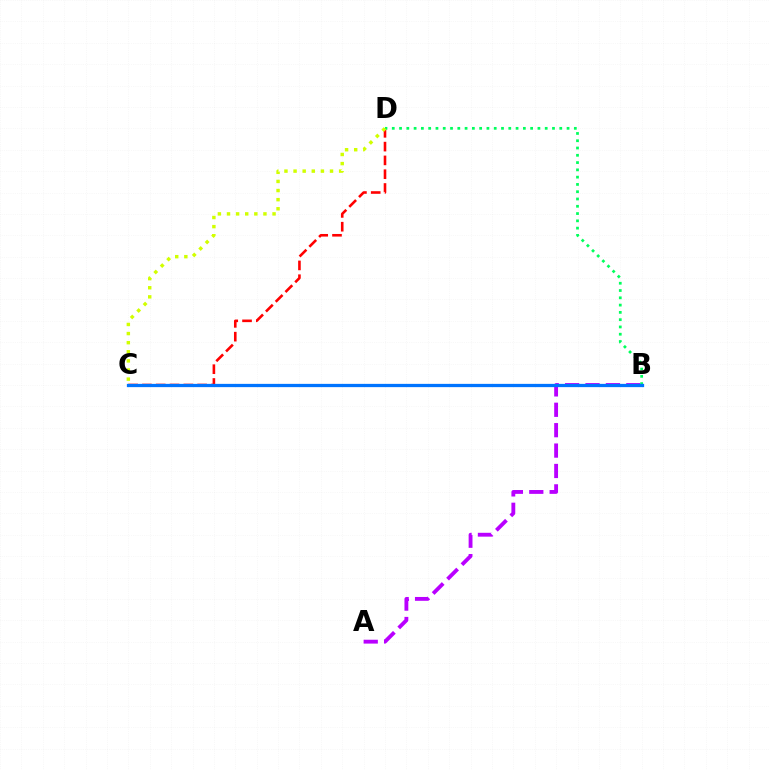{('C', 'D'): [{'color': '#ff0000', 'line_style': 'dashed', 'thickness': 1.87}, {'color': '#d1ff00', 'line_style': 'dotted', 'thickness': 2.48}], ('A', 'B'): [{'color': '#b900ff', 'line_style': 'dashed', 'thickness': 2.77}], ('B', 'D'): [{'color': '#00ff5c', 'line_style': 'dotted', 'thickness': 1.98}], ('B', 'C'): [{'color': '#0074ff', 'line_style': 'solid', 'thickness': 2.35}]}